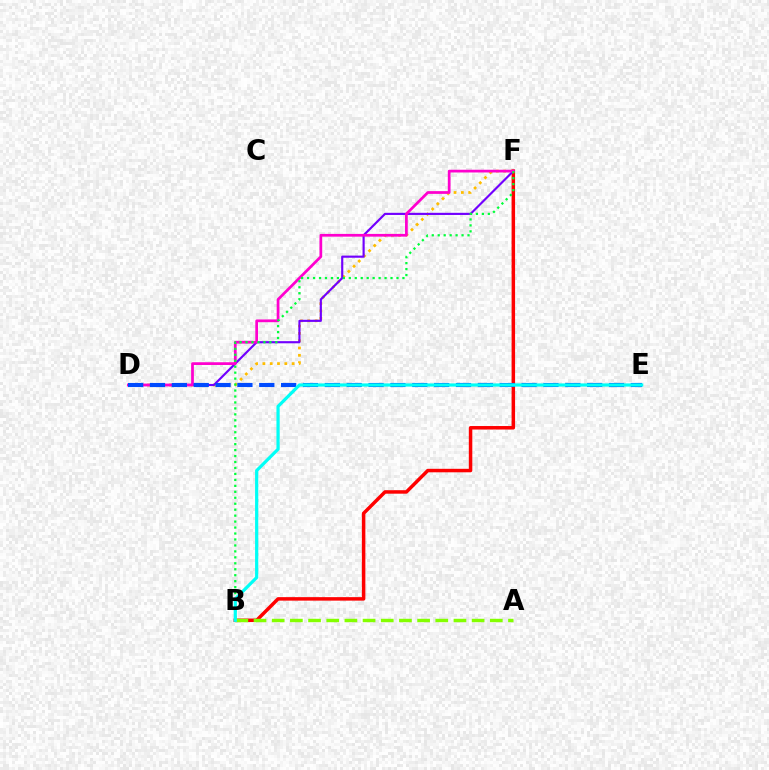{('D', 'F'): [{'color': '#ffbd00', 'line_style': 'dotted', 'thickness': 1.99}, {'color': '#7200ff', 'line_style': 'solid', 'thickness': 1.55}, {'color': '#ff00cf', 'line_style': 'solid', 'thickness': 1.97}], ('B', 'F'): [{'color': '#ff0000', 'line_style': 'solid', 'thickness': 2.51}, {'color': '#00ff39', 'line_style': 'dotted', 'thickness': 1.62}], ('D', 'E'): [{'color': '#004bff', 'line_style': 'dashed', 'thickness': 2.97}], ('A', 'B'): [{'color': '#84ff00', 'line_style': 'dashed', 'thickness': 2.47}], ('B', 'E'): [{'color': '#00fff6', 'line_style': 'solid', 'thickness': 2.31}]}